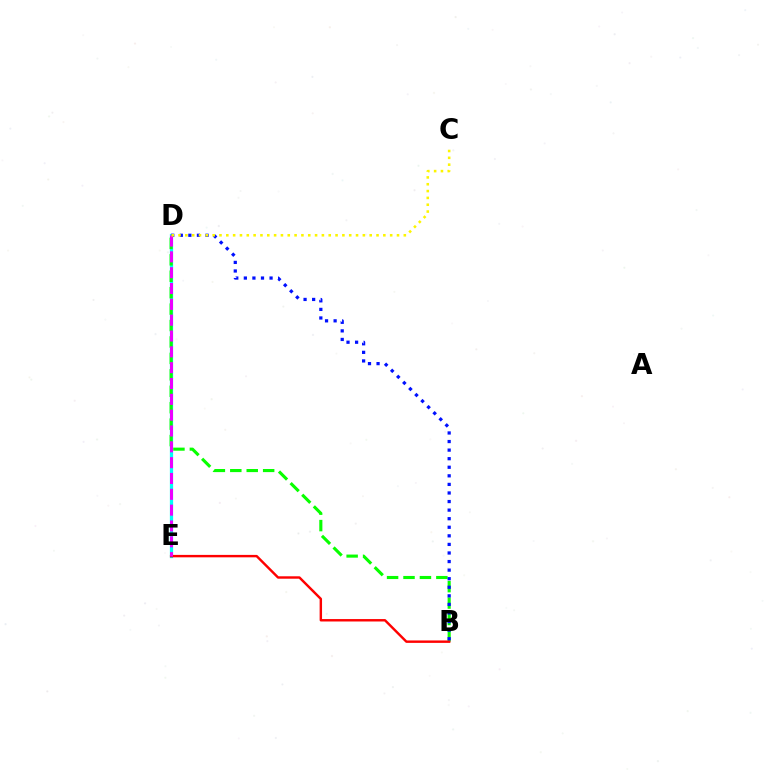{('D', 'E'): [{'color': '#00fff6', 'line_style': 'solid', 'thickness': 2.34}, {'color': '#ee00ff', 'line_style': 'dashed', 'thickness': 2.15}], ('B', 'D'): [{'color': '#08ff00', 'line_style': 'dashed', 'thickness': 2.23}, {'color': '#0010ff', 'line_style': 'dotted', 'thickness': 2.33}], ('B', 'E'): [{'color': '#ff0000', 'line_style': 'solid', 'thickness': 1.75}], ('C', 'D'): [{'color': '#fcf500', 'line_style': 'dotted', 'thickness': 1.86}]}